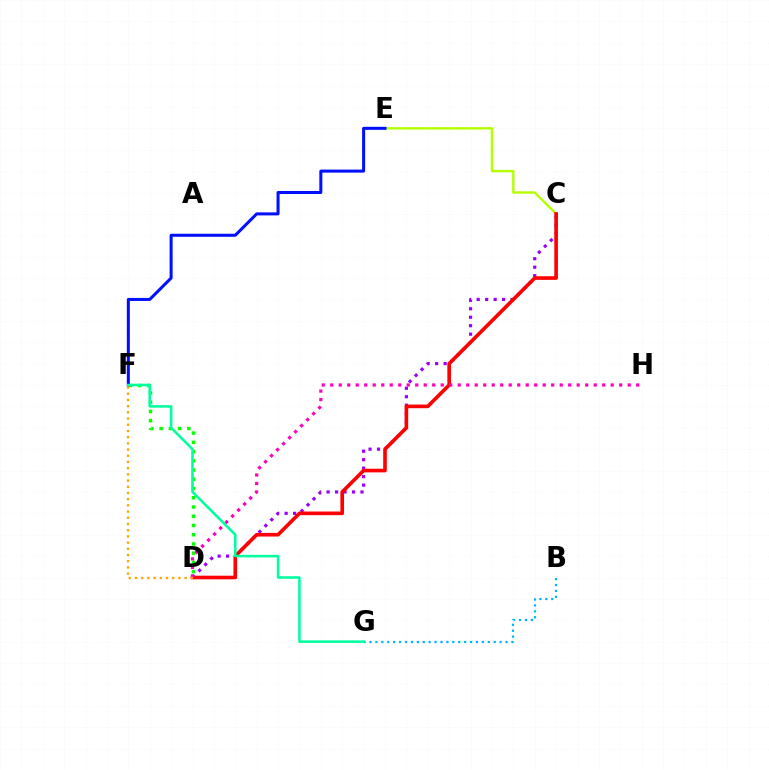{('D', 'F'): [{'color': '#08ff00', 'line_style': 'dotted', 'thickness': 2.51}, {'color': '#ffa500', 'line_style': 'dotted', 'thickness': 1.69}], ('C', 'D'): [{'color': '#9b00ff', 'line_style': 'dotted', 'thickness': 2.3}, {'color': '#ff0000', 'line_style': 'solid', 'thickness': 2.61}], ('C', 'E'): [{'color': '#b3ff00', 'line_style': 'solid', 'thickness': 1.72}], ('B', 'G'): [{'color': '#00b5ff', 'line_style': 'dotted', 'thickness': 1.61}], ('E', 'F'): [{'color': '#0010ff', 'line_style': 'solid', 'thickness': 2.18}], ('D', 'H'): [{'color': '#ff00bd', 'line_style': 'dotted', 'thickness': 2.31}], ('F', 'G'): [{'color': '#00ff9d', 'line_style': 'solid', 'thickness': 1.84}]}